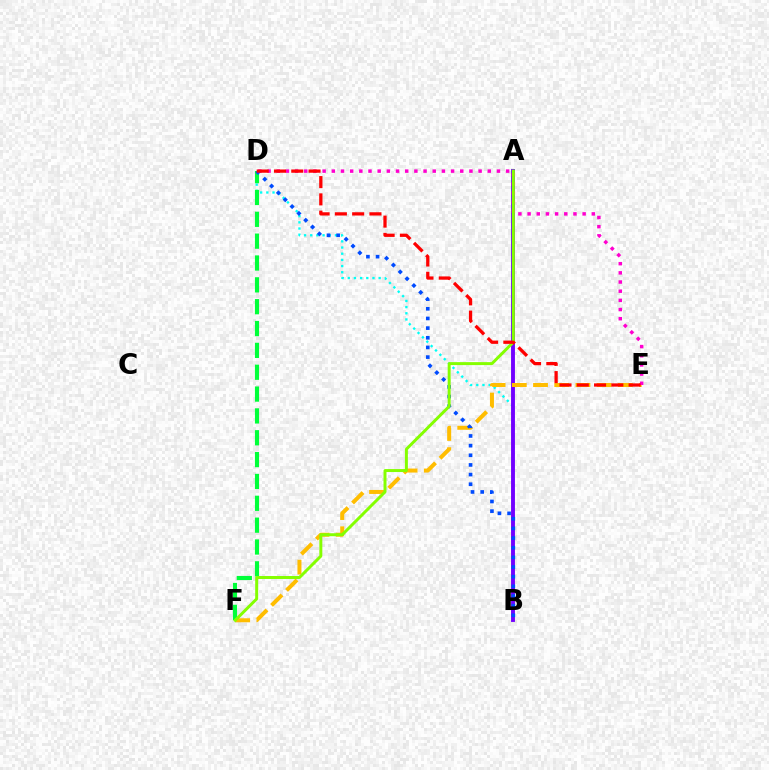{('B', 'D'): [{'color': '#00fff6', 'line_style': 'dotted', 'thickness': 1.68}, {'color': '#004bff', 'line_style': 'dotted', 'thickness': 2.62}], ('A', 'B'): [{'color': '#7200ff', 'line_style': 'solid', 'thickness': 2.8}], ('D', 'F'): [{'color': '#00ff39', 'line_style': 'dashed', 'thickness': 2.97}], ('E', 'F'): [{'color': '#ffbd00', 'line_style': 'dashed', 'thickness': 2.88}], ('D', 'E'): [{'color': '#ff00cf', 'line_style': 'dotted', 'thickness': 2.49}, {'color': '#ff0000', 'line_style': 'dashed', 'thickness': 2.35}], ('A', 'F'): [{'color': '#84ff00', 'line_style': 'solid', 'thickness': 2.13}]}